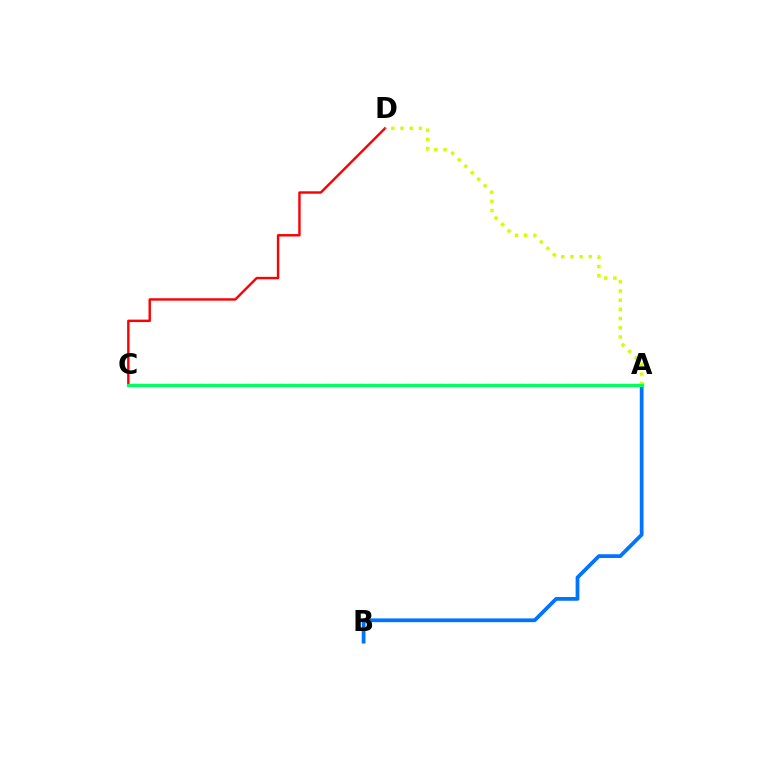{('C', 'D'): [{'color': '#ff0000', 'line_style': 'solid', 'thickness': 1.74}], ('A', 'C'): [{'color': '#b900ff', 'line_style': 'dashed', 'thickness': 1.55}, {'color': '#00ff5c', 'line_style': 'solid', 'thickness': 2.33}], ('A', 'B'): [{'color': '#0074ff', 'line_style': 'solid', 'thickness': 2.71}], ('A', 'D'): [{'color': '#d1ff00', 'line_style': 'dotted', 'thickness': 2.5}]}